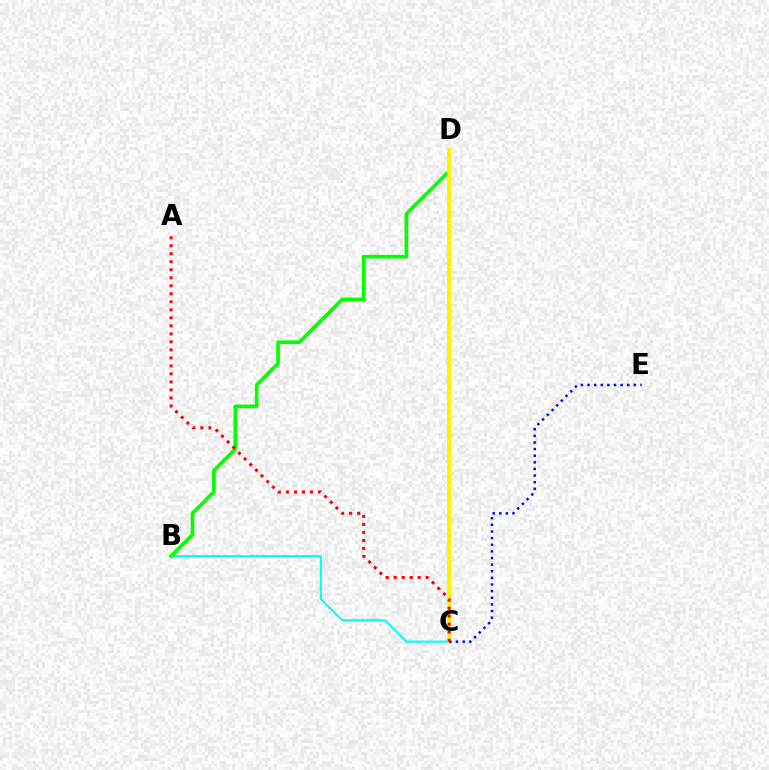{('B', 'C'): [{'color': '#00fff6', 'line_style': 'solid', 'thickness': 1.51}], ('C', 'D'): [{'color': '#ee00ff', 'line_style': 'solid', 'thickness': 1.57}, {'color': '#fcf500', 'line_style': 'solid', 'thickness': 2.91}], ('B', 'D'): [{'color': '#08ff00', 'line_style': 'solid', 'thickness': 2.64}], ('C', 'E'): [{'color': '#0010ff', 'line_style': 'dotted', 'thickness': 1.8}], ('A', 'C'): [{'color': '#ff0000', 'line_style': 'dotted', 'thickness': 2.18}]}